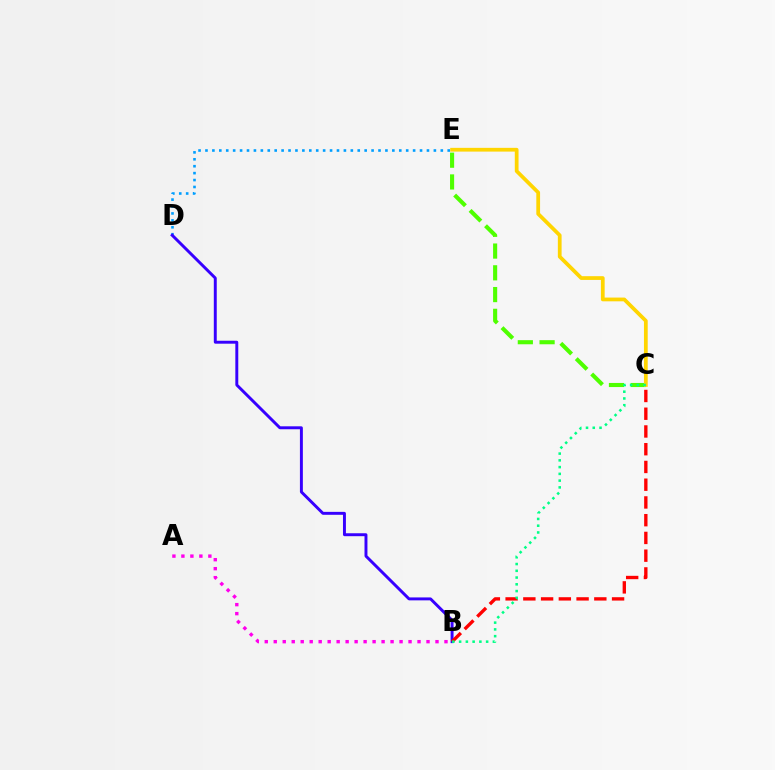{('C', 'E'): [{'color': '#4fff00', 'line_style': 'dashed', 'thickness': 2.96}, {'color': '#ffd500', 'line_style': 'solid', 'thickness': 2.7}], ('D', 'E'): [{'color': '#009eff', 'line_style': 'dotted', 'thickness': 1.88}], ('B', 'D'): [{'color': '#3700ff', 'line_style': 'solid', 'thickness': 2.11}], ('B', 'C'): [{'color': '#ff0000', 'line_style': 'dashed', 'thickness': 2.41}, {'color': '#00ff86', 'line_style': 'dotted', 'thickness': 1.84}], ('A', 'B'): [{'color': '#ff00ed', 'line_style': 'dotted', 'thickness': 2.44}]}